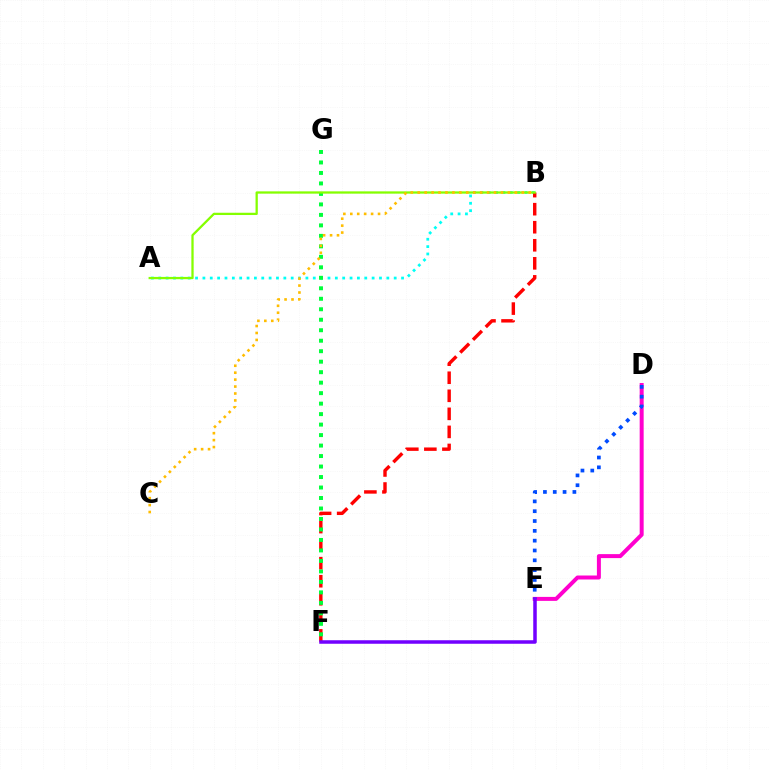{('A', 'B'): [{'color': '#00fff6', 'line_style': 'dotted', 'thickness': 2.0}, {'color': '#84ff00', 'line_style': 'solid', 'thickness': 1.64}], ('B', 'F'): [{'color': '#ff0000', 'line_style': 'dashed', 'thickness': 2.45}], ('F', 'G'): [{'color': '#00ff39', 'line_style': 'dotted', 'thickness': 2.85}], ('D', 'E'): [{'color': '#ff00cf', 'line_style': 'solid', 'thickness': 2.87}, {'color': '#004bff', 'line_style': 'dotted', 'thickness': 2.67}], ('B', 'C'): [{'color': '#ffbd00', 'line_style': 'dotted', 'thickness': 1.88}], ('E', 'F'): [{'color': '#7200ff', 'line_style': 'solid', 'thickness': 2.53}]}